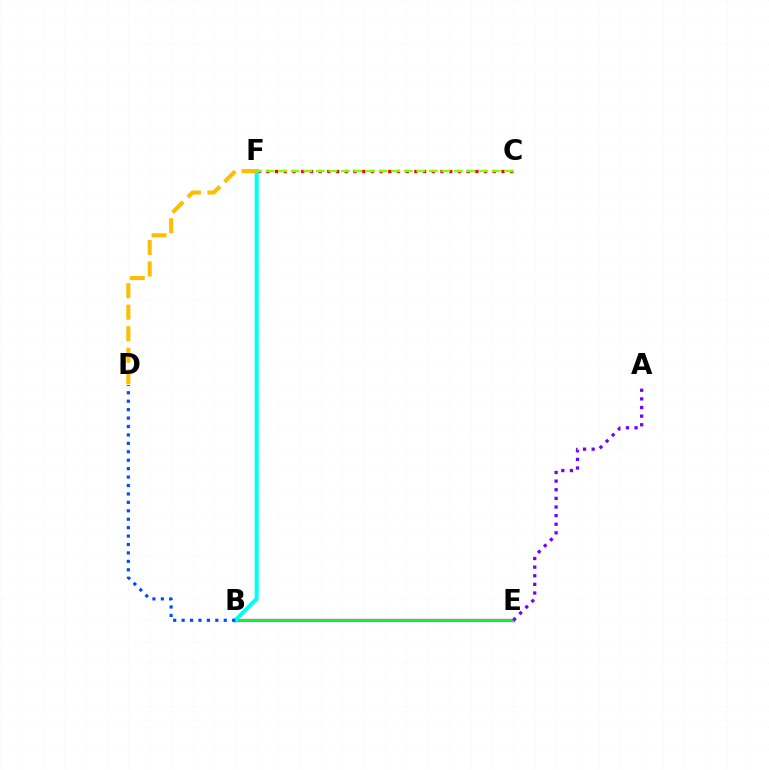{('C', 'F'): [{'color': '#ff0000', 'line_style': 'dotted', 'thickness': 2.37}, {'color': '#84ff00', 'line_style': 'dashed', 'thickness': 1.71}], ('B', 'E'): [{'color': '#ff00cf', 'line_style': 'solid', 'thickness': 2.36}, {'color': '#00ff39', 'line_style': 'solid', 'thickness': 1.97}], ('B', 'F'): [{'color': '#00fff6', 'line_style': 'solid', 'thickness': 2.9}], ('A', 'E'): [{'color': '#7200ff', 'line_style': 'dotted', 'thickness': 2.34}], ('D', 'F'): [{'color': '#ffbd00', 'line_style': 'dashed', 'thickness': 2.92}], ('B', 'D'): [{'color': '#004bff', 'line_style': 'dotted', 'thickness': 2.29}]}